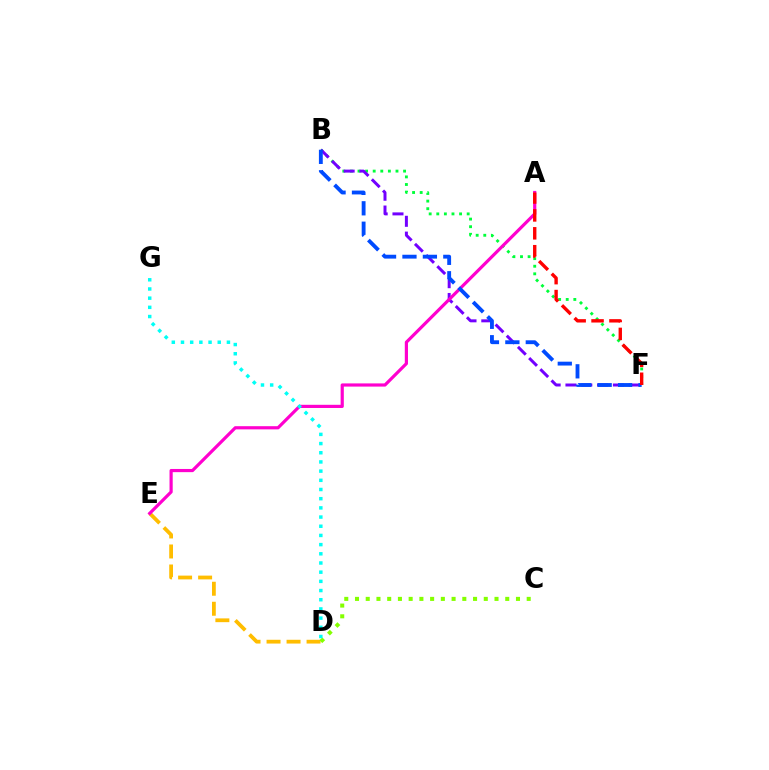{('B', 'F'): [{'color': '#00ff39', 'line_style': 'dotted', 'thickness': 2.06}, {'color': '#7200ff', 'line_style': 'dashed', 'thickness': 2.15}, {'color': '#004bff', 'line_style': 'dashed', 'thickness': 2.77}], ('D', 'E'): [{'color': '#ffbd00', 'line_style': 'dashed', 'thickness': 2.72}], ('A', 'E'): [{'color': '#ff00cf', 'line_style': 'solid', 'thickness': 2.29}], ('C', 'D'): [{'color': '#84ff00', 'line_style': 'dotted', 'thickness': 2.92}], ('A', 'F'): [{'color': '#ff0000', 'line_style': 'dashed', 'thickness': 2.43}], ('D', 'G'): [{'color': '#00fff6', 'line_style': 'dotted', 'thickness': 2.5}]}